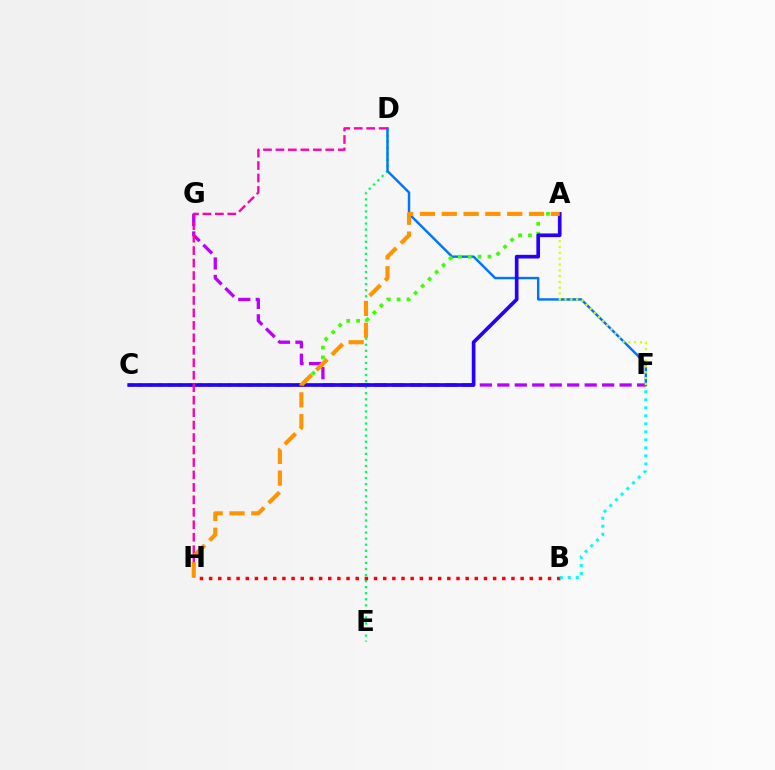{('F', 'G'): [{'color': '#b900ff', 'line_style': 'dashed', 'thickness': 2.37}], ('D', 'E'): [{'color': '#00ff5c', 'line_style': 'dotted', 'thickness': 1.65}], ('D', 'F'): [{'color': '#0074ff', 'line_style': 'solid', 'thickness': 1.75}], ('A', 'F'): [{'color': '#d1ff00', 'line_style': 'dotted', 'thickness': 1.58}], ('A', 'C'): [{'color': '#3dff00', 'line_style': 'dotted', 'thickness': 2.68}, {'color': '#2500ff', 'line_style': 'solid', 'thickness': 2.64}], ('D', 'H'): [{'color': '#ff00ac', 'line_style': 'dashed', 'thickness': 1.69}], ('B', 'H'): [{'color': '#ff0000', 'line_style': 'dotted', 'thickness': 2.49}], ('A', 'H'): [{'color': '#ff9400', 'line_style': 'dashed', 'thickness': 2.96}], ('B', 'F'): [{'color': '#00fff6', 'line_style': 'dotted', 'thickness': 2.18}]}